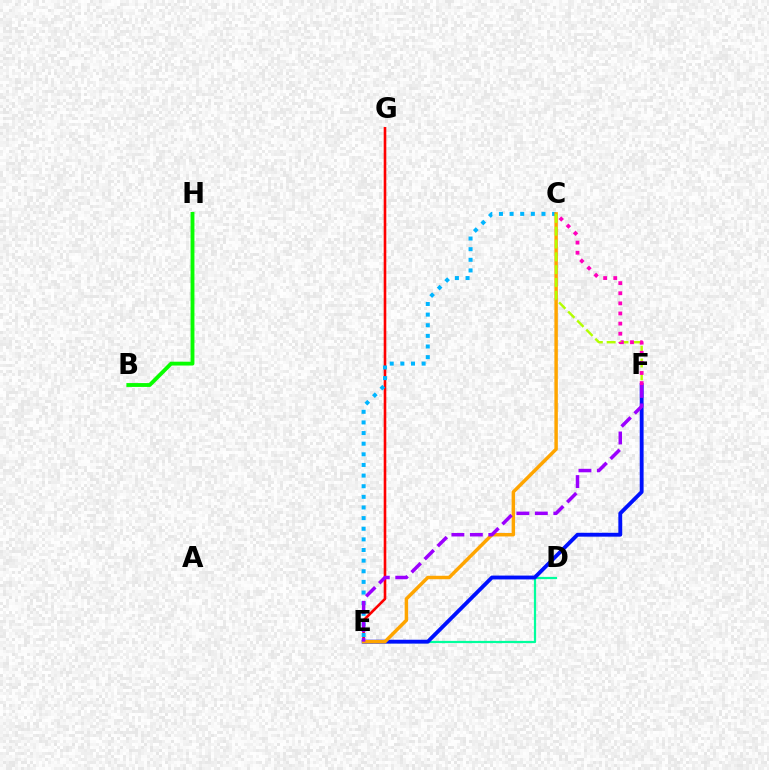{('E', 'G'): [{'color': '#ff0000', 'line_style': 'solid', 'thickness': 1.88}], ('D', 'E'): [{'color': '#00ff9d', 'line_style': 'solid', 'thickness': 1.61}], ('B', 'H'): [{'color': '#08ff00', 'line_style': 'solid', 'thickness': 2.78}], ('E', 'F'): [{'color': '#0010ff', 'line_style': 'solid', 'thickness': 2.77}, {'color': '#9b00ff', 'line_style': 'dashed', 'thickness': 2.51}], ('C', 'E'): [{'color': '#00b5ff', 'line_style': 'dotted', 'thickness': 2.89}, {'color': '#ffa500', 'line_style': 'solid', 'thickness': 2.49}], ('C', 'F'): [{'color': '#b3ff00', 'line_style': 'dashed', 'thickness': 1.74}, {'color': '#ff00bd', 'line_style': 'dotted', 'thickness': 2.75}]}